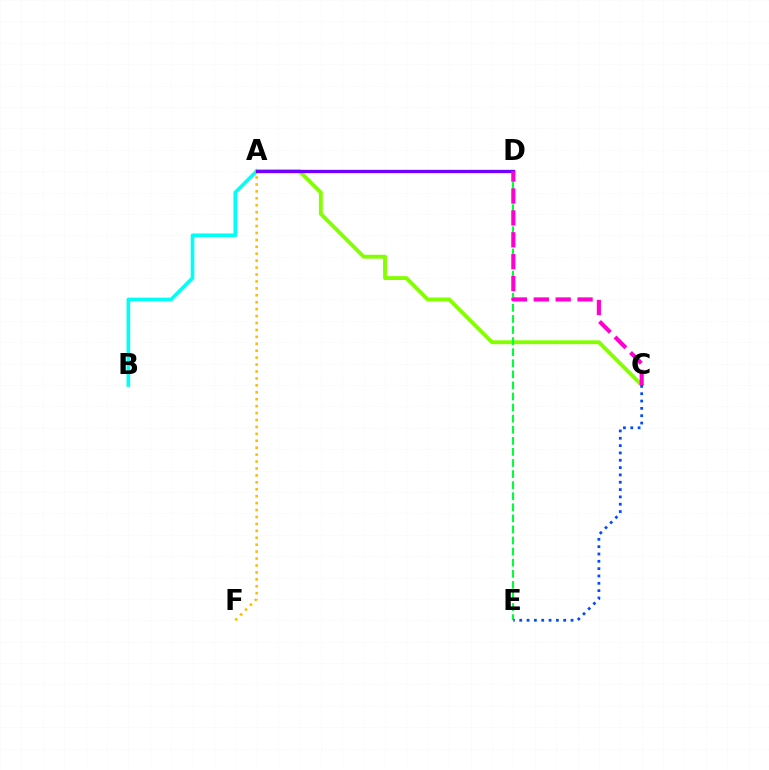{('A', 'B'): [{'color': '#00fff6', 'line_style': 'solid', 'thickness': 2.61}], ('A', 'D'): [{'color': '#ff0000', 'line_style': 'solid', 'thickness': 2.13}, {'color': '#7200ff', 'line_style': 'solid', 'thickness': 2.4}], ('A', 'C'): [{'color': '#84ff00', 'line_style': 'solid', 'thickness': 2.78}], ('A', 'F'): [{'color': '#ffbd00', 'line_style': 'dotted', 'thickness': 1.88}], ('D', 'E'): [{'color': '#00ff39', 'line_style': 'dashed', 'thickness': 1.51}], ('C', 'E'): [{'color': '#004bff', 'line_style': 'dotted', 'thickness': 1.99}], ('C', 'D'): [{'color': '#ff00cf', 'line_style': 'dashed', 'thickness': 2.97}]}